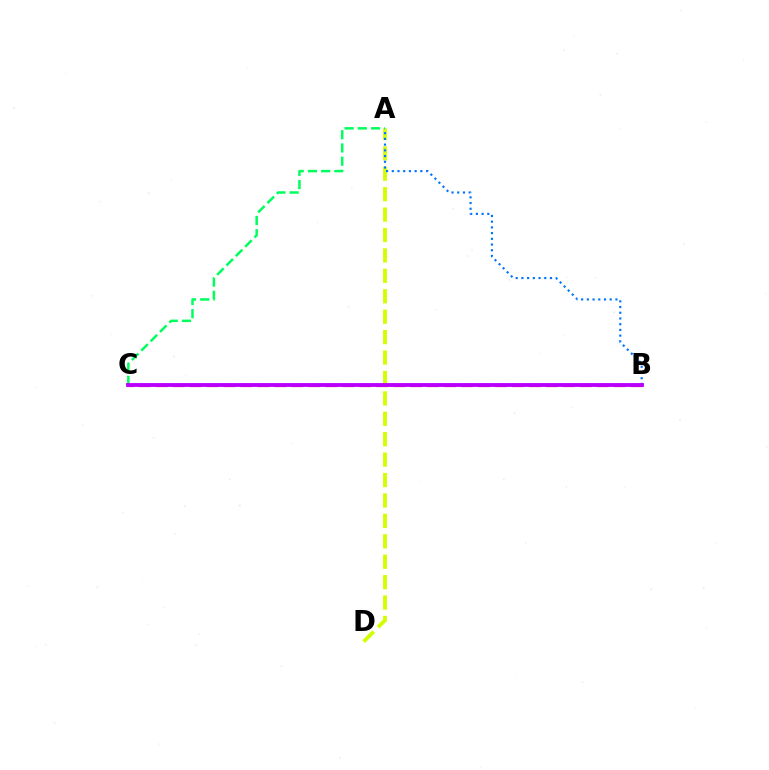{('A', 'D'): [{'color': '#d1ff00', 'line_style': 'dashed', 'thickness': 2.77}], ('A', 'B'): [{'color': '#0074ff', 'line_style': 'dotted', 'thickness': 1.55}], ('B', 'C'): [{'color': '#ff0000', 'line_style': 'dashed', 'thickness': 2.3}, {'color': '#b900ff', 'line_style': 'solid', 'thickness': 2.77}], ('A', 'C'): [{'color': '#00ff5c', 'line_style': 'dashed', 'thickness': 1.8}]}